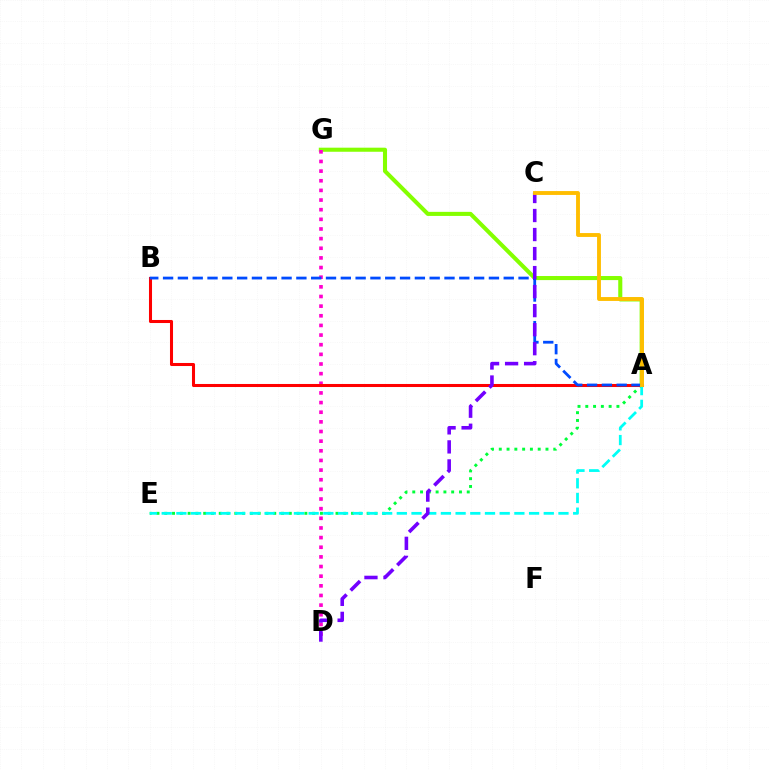{('A', 'E'): [{'color': '#00ff39', 'line_style': 'dotted', 'thickness': 2.11}, {'color': '#00fff6', 'line_style': 'dashed', 'thickness': 2.0}], ('A', 'G'): [{'color': '#84ff00', 'line_style': 'solid', 'thickness': 2.93}], ('D', 'G'): [{'color': '#ff00cf', 'line_style': 'dotted', 'thickness': 2.62}], ('A', 'B'): [{'color': '#ff0000', 'line_style': 'solid', 'thickness': 2.2}, {'color': '#004bff', 'line_style': 'dashed', 'thickness': 2.01}], ('C', 'D'): [{'color': '#7200ff', 'line_style': 'dashed', 'thickness': 2.58}], ('A', 'C'): [{'color': '#ffbd00', 'line_style': 'solid', 'thickness': 2.79}]}